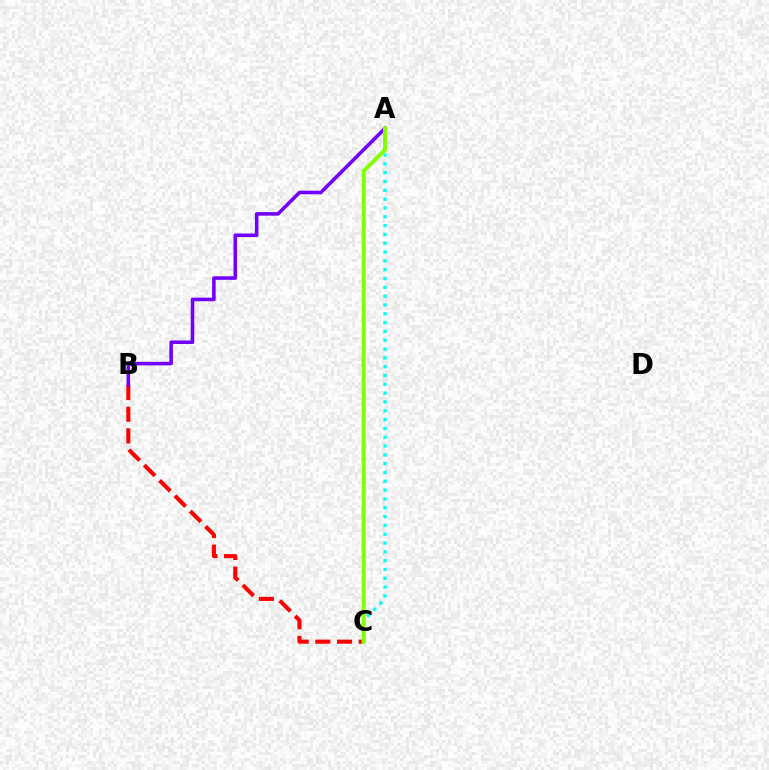{('B', 'C'): [{'color': '#ff0000', 'line_style': 'dashed', 'thickness': 2.94}], ('A', 'B'): [{'color': '#7200ff', 'line_style': 'solid', 'thickness': 2.56}], ('A', 'C'): [{'color': '#00fff6', 'line_style': 'dotted', 'thickness': 2.4}, {'color': '#84ff00', 'line_style': 'solid', 'thickness': 2.82}]}